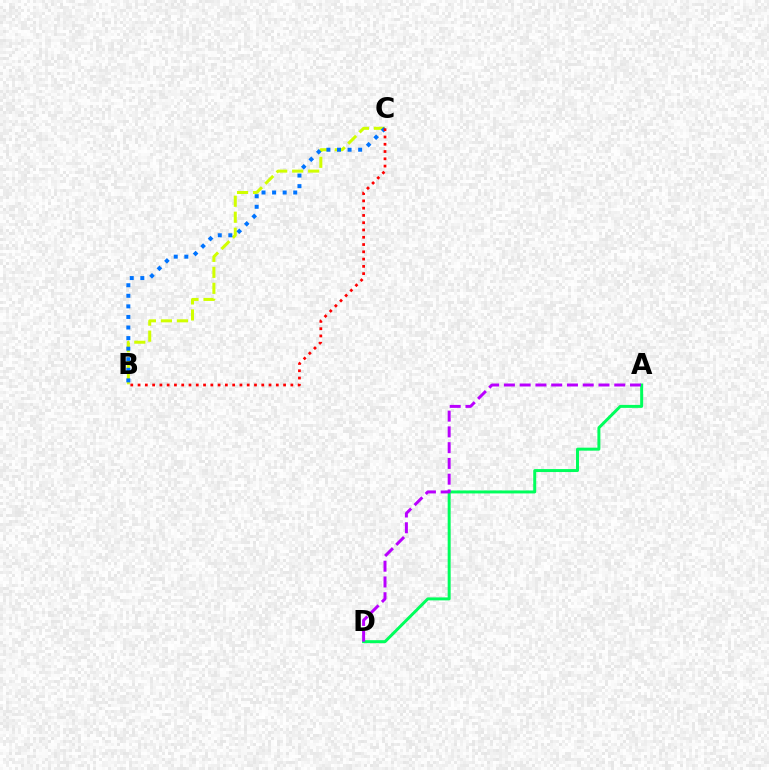{('B', 'C'): [{'color': '#d1ff00', 'line_style': 'dashed', 'thickness': 2.17}, {'color': '#0074ff', 'line_style': 'dotted', 'thickness': 2.87}, {'color': '#ff0000', 'line_style': 'dotted', 'thickness': 1.98}], ('A', 'D'): [{'color': '#00ff5c', 'line_style': 'solid', 'thickness': 2.14}, {'color': '#b900ff', 'line_style': 'dashed', 'thickness': 2.14}]}